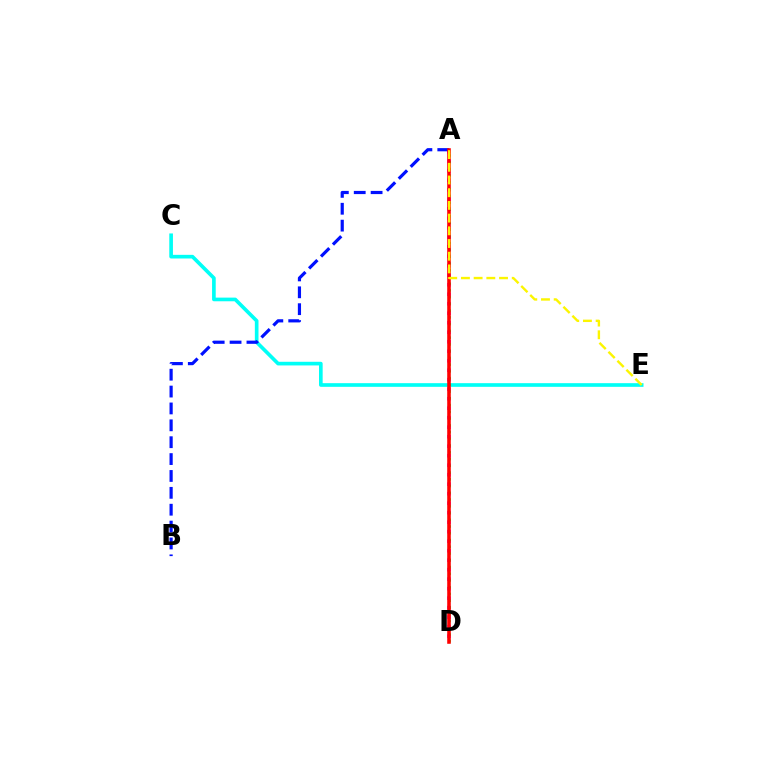{('C', 'E'): [{'color': '#00fff6', 'line_style': 'solid', 'thickness': 2.63}], ('A', 'D'): [{'color': '#ee00ff', 'line_style': 'dotted', 'thickness': 2.58}, {'color': '#08ff00', 'line_style': 'dotted', 'thickness': 1.83}, {'color': '#ff0000', 'line_style': 'solid', 'thickness': 2.57}], ('A', 'B'): [{'color': '#0010ff', 'line_style': 'dashed', 'thickness': 2.29}], ('A', 'E'): [{'color': '#fcf500', 'line_style': 'dashed', 'thickness': 1.73}]}